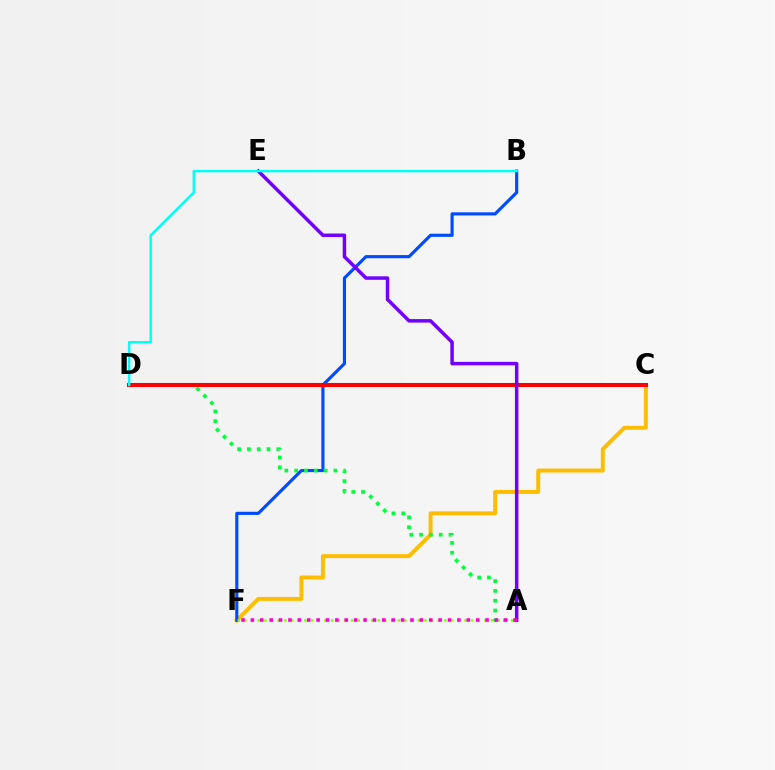{('C', 'F'): [{'color': '#ffbd00', 'line_style': 'solid', 'thickness': 2.84}], ('B', 'F'): [{'color': '#004bff', 'line_style': 'solid', 'thickness': 2.27}], ('A', 'F'): [{'color': '#84ff00', 'line_style': 'dotted', 'thickness': 1.81}, {'color': '#ff00cf', 'line_style': 'dotted', 'thickness': 2.55}], ('A', 'D'): [{'color': '#00ff39', 'line_style': 'dotted', 'thickness': 2.66}], ('C', 'D'): [{'color': '#ff0000', 'line_style': 'solid', 'thickness': 2.93}], ('A', 'E'): [{'color': '#7200ff', 'line_style': 'solid', 'thickness': 2.51}], ('B', 'D'): [{'color': '#00fff6', 'line_style': 'solid', 'thickness': 1.72}]}